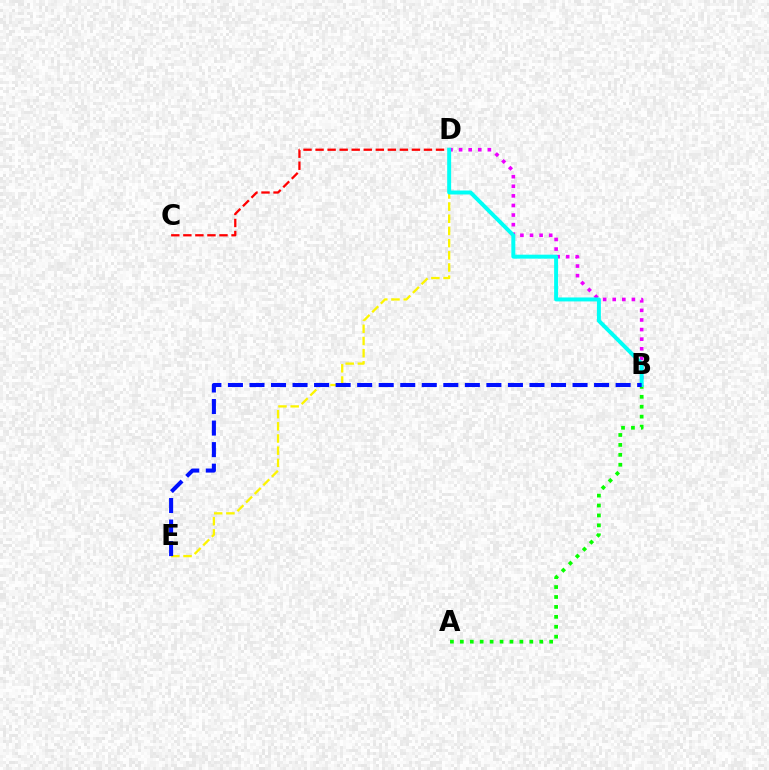{('B', 'D'): [{'color': '#ee00ff', 'line_style': 'dotted', 'thickness': 2.61}, {'color': '#00fff6', 'line_style': 'solid', 'thickness': 2.85}], ('A', 'B'): [{'color': '#08ff00', 'line_style': 'dotted', 'thickness': 2.7}], ('C', 'D'): [{'color': '#ff0000', 'line_style': 'dashed', 'thickness': 1.64}], ('D', 'E'): [{'color': '#fcf500', 'line_style': 'dashed', 'thickness': 1.65}], ('B', 'E'): [{'color': '#0010ff', 'line_style': 'dashed', 'thickness': 2.93}]}